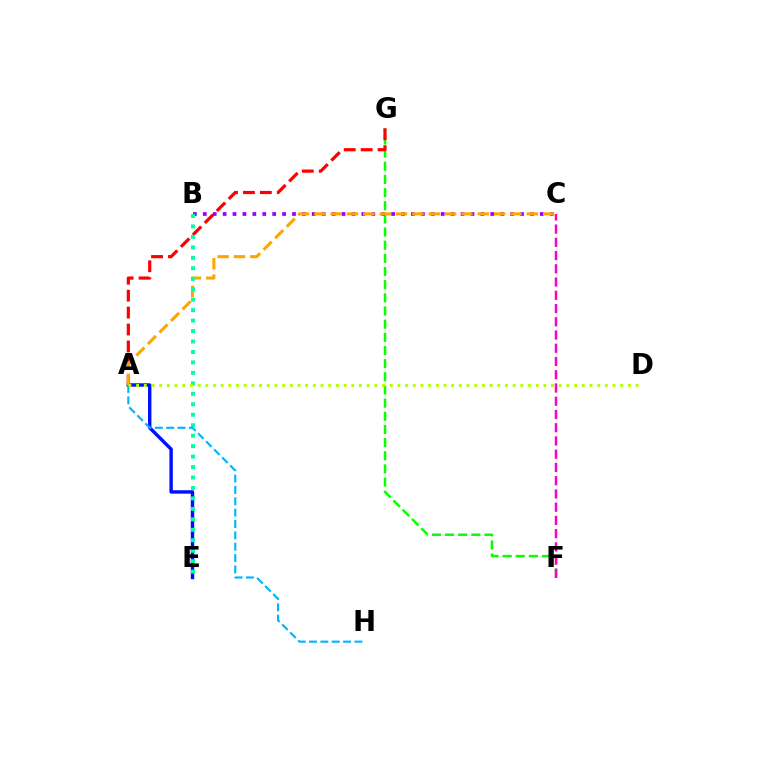{('F', 'G'): [{'color': '#08ff00', 'line_style': 'dashed', 'thickness': 1.79}], ('A', 'E'): [{'color': '#0010ff', 'line_style': 'solid', 'thickness': 2.47}], ('A', 'G'): [{'color': '#ff0000', 'line_style': 'dashed', 'thickness': 2.3}], ('B', 'C'): [{'color': '#9b00ff', 'line_style': 'dotted', 'thickness': 2.69}], ('A', 'C'): [{'color': '#ffa500', 'line_style': 'dashed', 'thickness': 2.22}], ('C', 'F'): [{'color': '#ff00bd', 'line_style': 'dashed', 'thickness': 1.8}], ('B', 'E'): [{'color': '#00ff9d', 'line_style': 'dotted', 'thickness': 2.84}], ('A', 'H'): [{'color': '#00b5ff', 'line_style': 'dashed', 'thickness': 1.54}], ('A', 'D'): [{'color': '#b3ff00', 'line_style': 'dotted', 'thickness': 2.09}]}